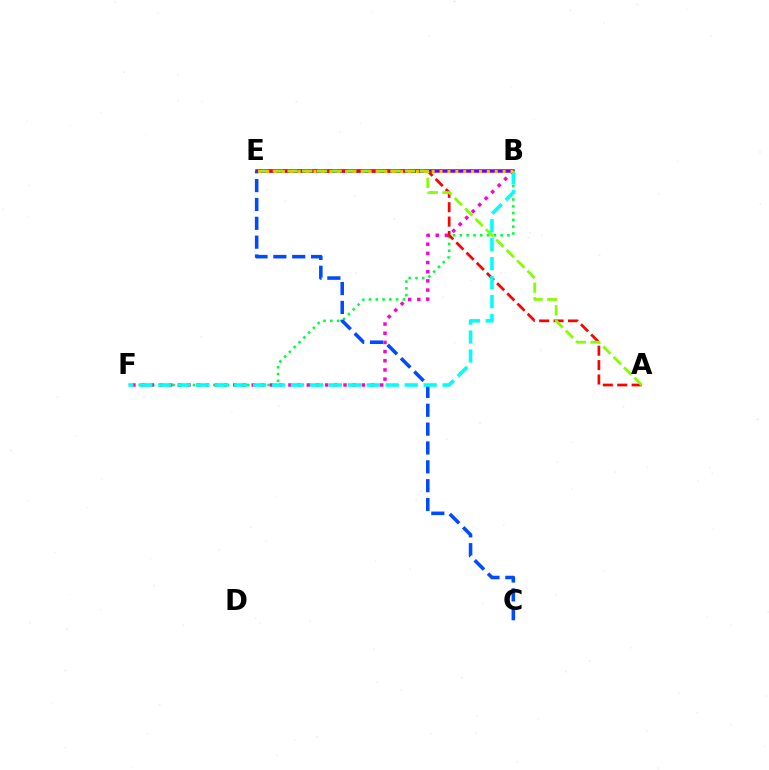{('B', 'E'): [{'color': '#7200ff', 'line_style': 'solid', 'thickness': 2.53}, {'color': '#ffbd00', 'line_style': 'dotted', 'thickness': 2.14}], ('B', 'F'): [{'color': '#00ff39', 'line_style': 'dotted', 'thickness': 1.84}, {'color': '#ff00cf', 'line_style': 'dotted', 'thickness': 2.49}, {'color': '#00fff6', 'line_style': 'dashed', 'thickness': 2.58}], ('A', 'E'): [{'color': '#ff0000', 'line_style': 'dashed', 'thickness': 1.96}, {'color': '#84ff00', 'line_style': 'dashed', 'thickness': 2.0}], ('C', 'E'): [{'color': '#004bff', 'line_style': 'dashed', 'thickness': 2.56}]}